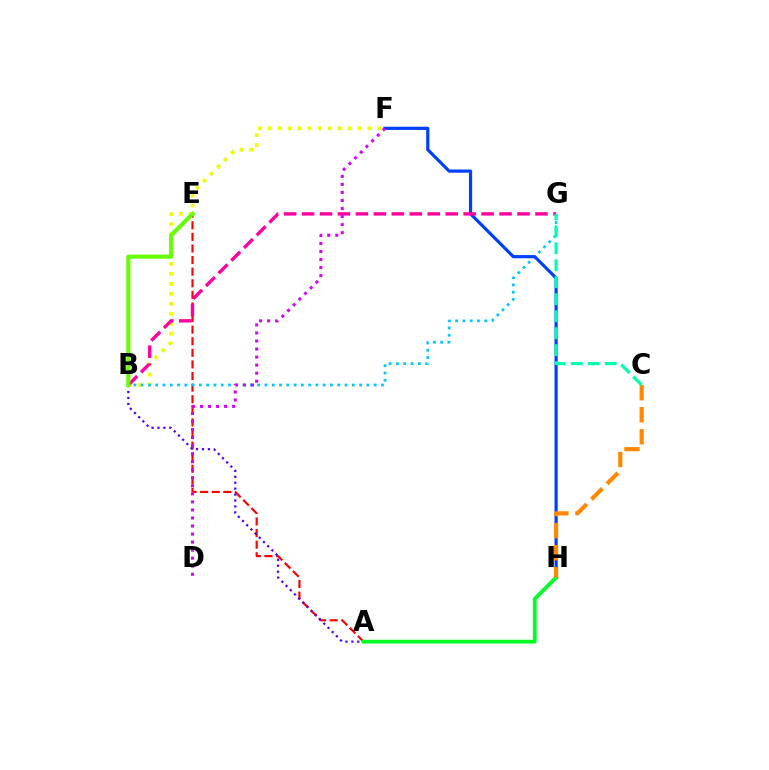{('B', 'F'): [{'color': '#eeff00', 'line_style': 'dotted', 'thickness': 2.71}], ('A', 'E'): [{'color': '#ff0000', 'line_style': 'dashed', 'thickness': 1.57}], ('B', 'G'): [{'color': '#00c7ff', 'line_style': 'dotted', 'thickness': 1.98}, {'color': '#ff00a0', 'line_style': 'dashed', 'thickness': 2.44}], ('F', 'H'): [{'color': '#003fff', 'line_style': 'solid', 'thickness': 2.3}], ('A', 'B'): [{'color': '#4f00ff', 'line_style': 'dotted', 'thickness': 1.61}], ('A', 'H'): [{'color': '#00ff27', 'line_style': 'solid', 'thickness': 2.73}], ('C', 'H'): [{'color': '#ff8800', 'line_style': 'dashed', 'thickness': 3.0}], ('B', 'E'): [{'color': '#66ff00', 'line_style': 'solid', 'thickness': 2.94}], ('D', 'F'): [{'color': '#d600ff', 'line_style': 'dotted', 'thickness': 2.18}], ('C', 'G'): [{'color': '#00ffaf', 'line_style': 'dashed', 'thickness': 2.31}]}